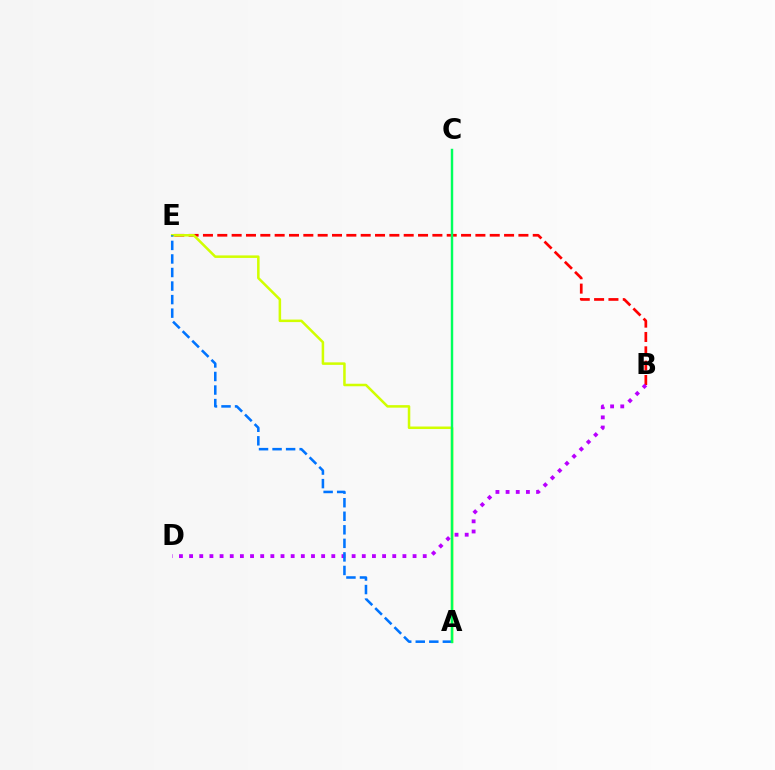{('B', 'E'): [{'color': '#ff0000', 'line_style': 'dashed', 'thickness': 1.95}], ('B', 'D'): [{'color': '#b900ff', 'line_style': 'dotted', 'thickness': 2.76}], ('A', 'E'): [{'color': '#d1ff00', 'line_style': 'solid', 'thickness': 1.82}, {'color': '#0074ff', 'line_style': 'dashed', 'thickness': 1.84}], ('A', 'C'): [{'color': '#00ff5c', 'line_style': 'solid', 'thickness': 1.75}]}